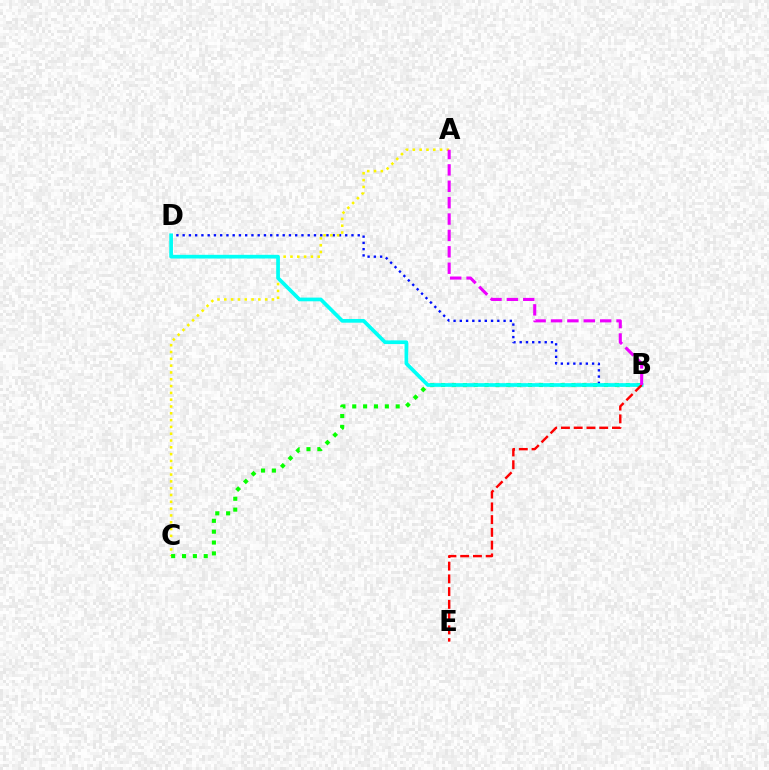{('B', 'D'): [{'color': '#0010ff', 'line_style': 'dotted', 'thickness': 1.7}, {'color': '#00fff6', 'line_style': 'solid', 'thickness': 2.66}], ('A', 'C'): [{'color': '#fcf500', 'line_style': 'dotted', 'thickness': 1.85}], ('B', 'C'): [{'color': '#08ff00', 'line_style': 'dotted', 'thickness': 2.95}], ('B', 'E'): [{'color': '#ff0000', 'line_style': 'dashed', 'thickness': 1.73}], ('A', 'B'): [{'color': '#ee00ff', 'line_style': 'dashed', 'thickness': 2.23}]}